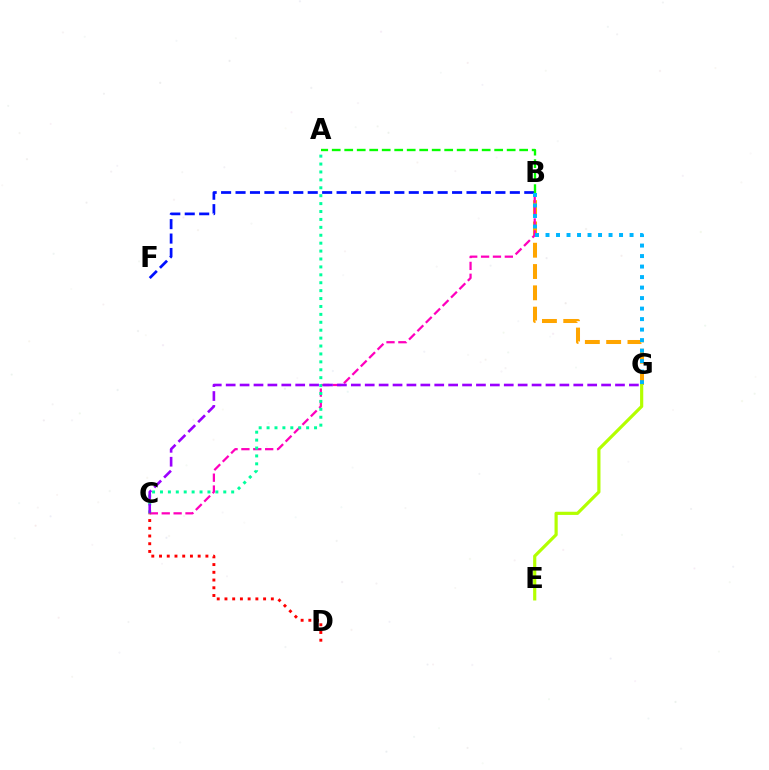{('B', 'G'): [{'color': '#ffa500', 'line_style': 'dashed', 'thickness': 2.89}, {'color': '#00b5ff', 'line_style': 'dotted', 'thickness': 2.85}], ('B', 'C'): [{'color': '#ff00bd', 'line_style': 'dashed', 'thickness': 1.61}], ('B', 'F'): [{'color': '#0010ff', 'line_style': 'dashed', 'thickness': 1.96}], ('A', 'B'): [{'color': '#08ff00', 'line_style': 'dashed', 'thickness': 1.7}], ('E', 'G'): [{'color': '#b3ff00', 'line_style': 'solid', 'thickness': 2.29}], ('C', 'D'): [{'color': '#ff0000', 'line_style': 'dotted', 'thickness': 2.1}], ('A', 'C'): [{'color': '#00ff9d', 'line_style': 'dotted', 'thickness': 2.15}], ('C', 'G'): [{'color': '#9b00ff', 'line_style': 'dashed', 'thickness': 1.89}]}